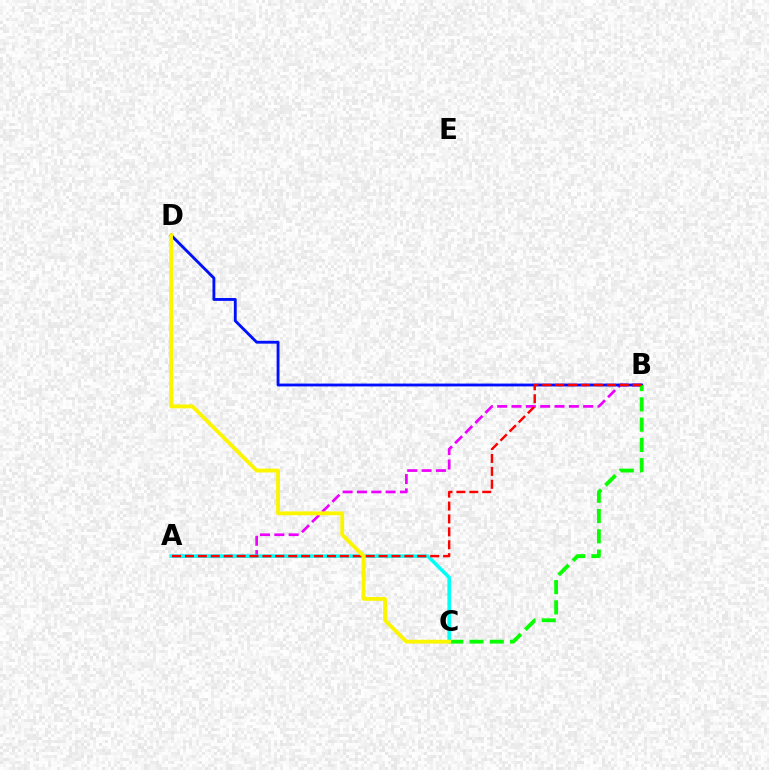{('A', 'B'): [{'color': '#ee00ff', 'line_style': 'dashed', 'thickness': 1.95}, {'color': '#ff0000', 'line_style': 'dashed', 'thickness': 1.75}], ('B', 'D'): [{'color': '#0010ff', 'line_style': 'solid', 'thickness': 2.06}], ('A', 'C'): [{'color': '#00fff6', 'line_style': 'solid', 'thickness': 2.54}], ('B', 'C'): [{'color': '#08ff00', 'line_style': 'dashed', 'thickness': 2.75}], ('C', 'D'): [{'color': '#fcf500', 'line_style': 'solid', 'thickness': 2.77}]}